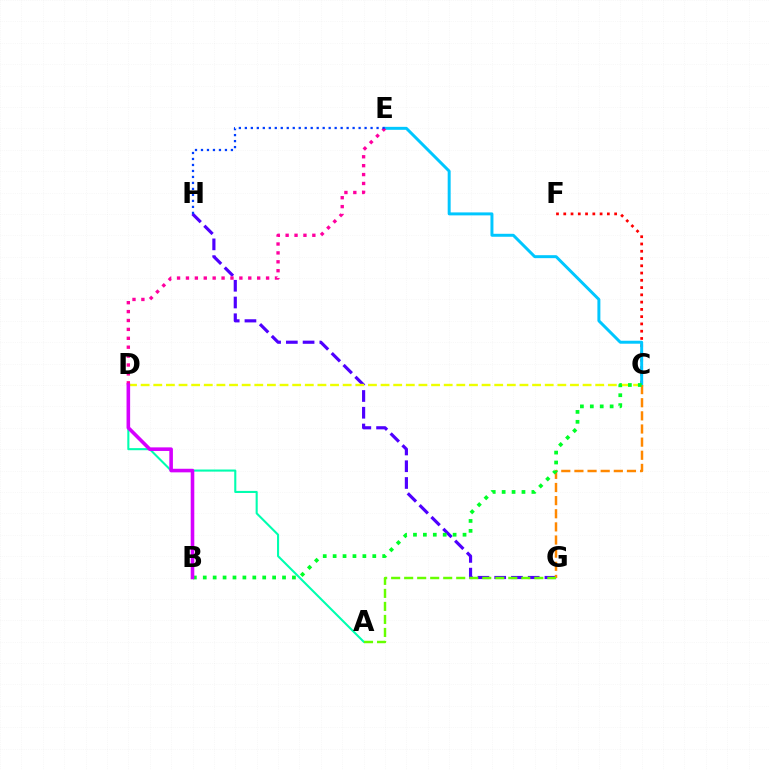{('G', 'H'): [{'color': '#4f00ff', 'line_style': 'dashed', 'thickness': 2.28}], ('A', 'D'): [{'color': '#00ffaf', 'line_style': 'solid', 'thickness': 1.51}], ('C', 'D'): [{'color': '#eeff00', 'line_style': 'dashed', 'thickness': 1.72}], ('C', 'F'): [{'color': '#ff0000', 'line_style': 'dotted', 'thickness': 1.97}], ('C', 'E'): [{'color': '#00c7ff', 'line_style': 'solid', 'thickness': 2.14}], ('D', 'E'): [{'color': '#ff00a0', 'line_style': 'dotted', 'thickness': 2.42}], ('C', 'G'): [{'color': '#ff8800', 'line_style': 'dashed', 'thickness': 1.78}], ('E', 'H'): [{'color': '#003fff', 'line_style': 'dotted', 'thickness': 1.63}], ('B', 'C'): [{'color': '#00ff27', 'line_style': 'dotted', 'thickness': 2.69}], ('B', 'D'): [{'color': '#d600ff', 'line_style': 'solid', 'thickness': 2.59}], ('A', 'G'): [{'color': '#66ff00', 'line_style': 'dashed', 'thickness': 1.77}]}